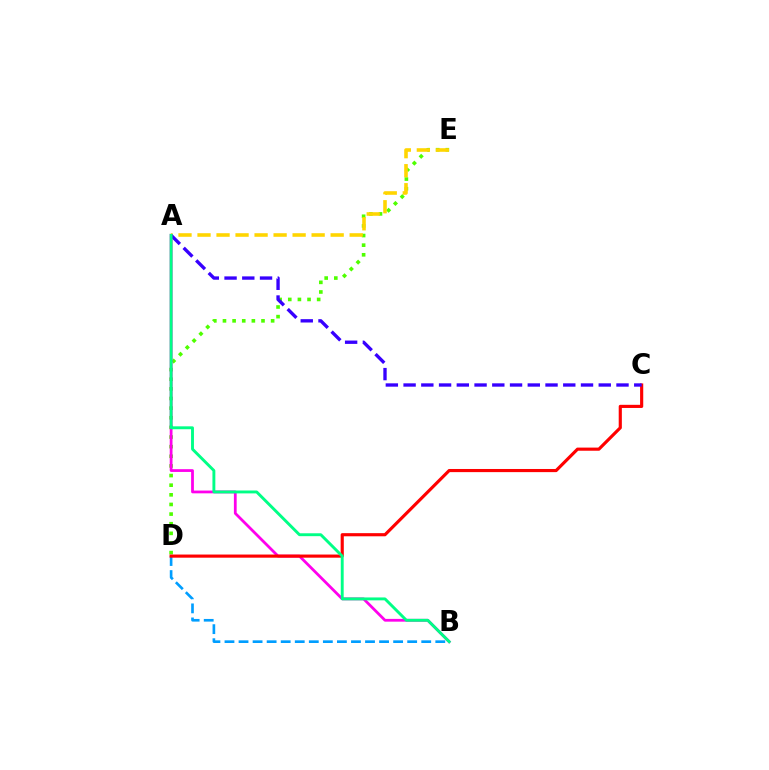{('D', 'E'): [{'color': '#4fff00', 'line_style': 'dotted', 'thickness': 2.62}], ('B', 'D'): [{'color': '#009eff', 'line_style': 'dashed', 'thickness': 1.91}], ('A', 'B'): [{'color': '#ff00ed', 'line_style': 'solid', 'thickness': 2.0}, {'color': '#00ff86', 'line_style': 'solid', 'thickness': 2.09}], ('A', 'E'): [{'color': '#ffd500', 'line_style': 'dashed', 'thickness': 2.58}], ('C', 'D'): [{'color': '#ff0000', 'line_style': 'solid', 'thickness': 2.26}], ('A', 'C'): [{'color': '#3700ff', 'line_style': 'dashed', 'thickness': 2.41}]}